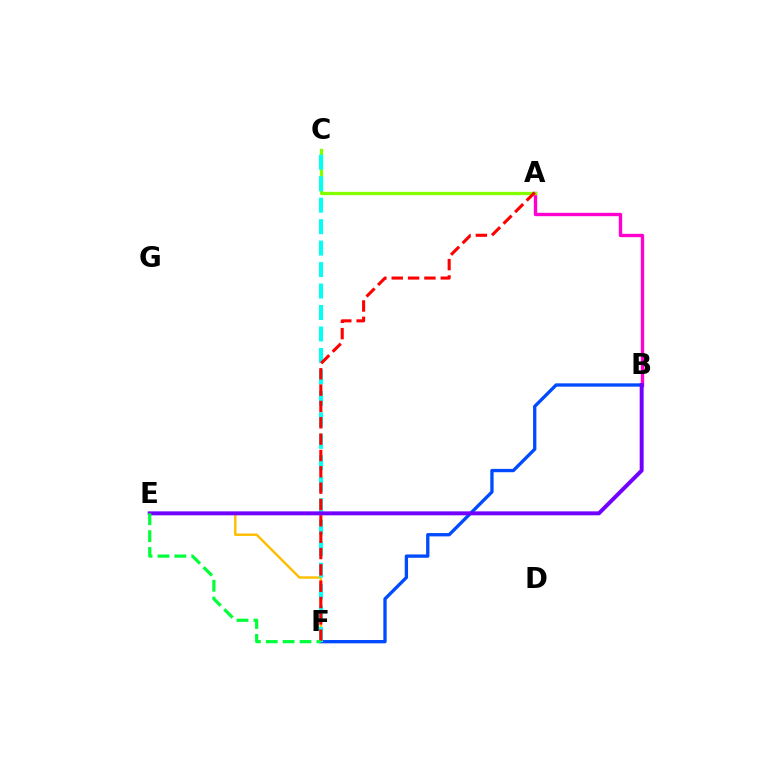{('A', 'B'): [{'color': '#ff00cf', 'line_style': 'solid', 'thickness': 2.42}], ('E', 'F'): [{'color': '#ffbd00', 'line_style': 'solid', 'thickness': 1.73}, {'color': '#00ff39', 'line_style': 'dashed', 'thickness': 2.29}], ('B', 'F'): [{'color': '#004bff', 'line_style': 'solid', 'thickness': 2.39}], ('A', 'C'): [{'color': '#84ff00', 'line_style': 'solid', 'thickness': 2.38}], ('C', 'F'): [{'color': '#00fff6', 'line_style': 'dashed', 'thickness': 2.92}], ('A', 'F'): [{'color': '#ff0000', 'line_style': 'dashed', 'thickness': 2.22}], ('B', 'E'): [{'color': '#7200ff', 'line_style': 'solid', 'thickness': 2.85}]}